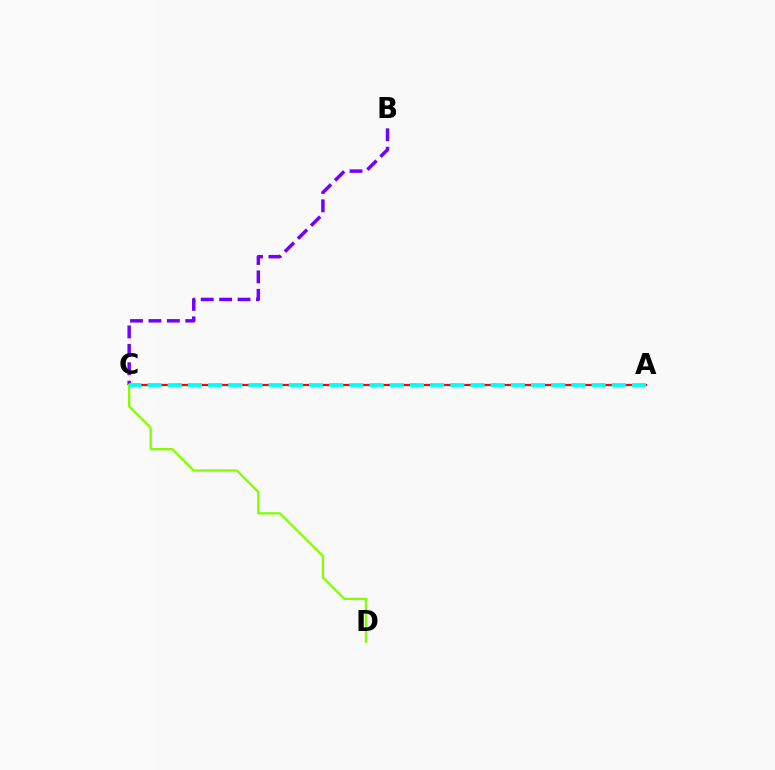{('A', 'C'): [{'color': '#ff0000', 'line_style': 'solid', 'thickness': 1.57}, {'color': '#00fff6', 'line_style': 'dashed', 'thickness': 2.74}], ('B', 'C'): [{'color': '#7200ff', 'line_style': 'dashed', 'thickness': 2.5}], ('C', 'D'): [{'color': '#84ff00', 'line_style': 'solid', 'thickness': 1.66}]}